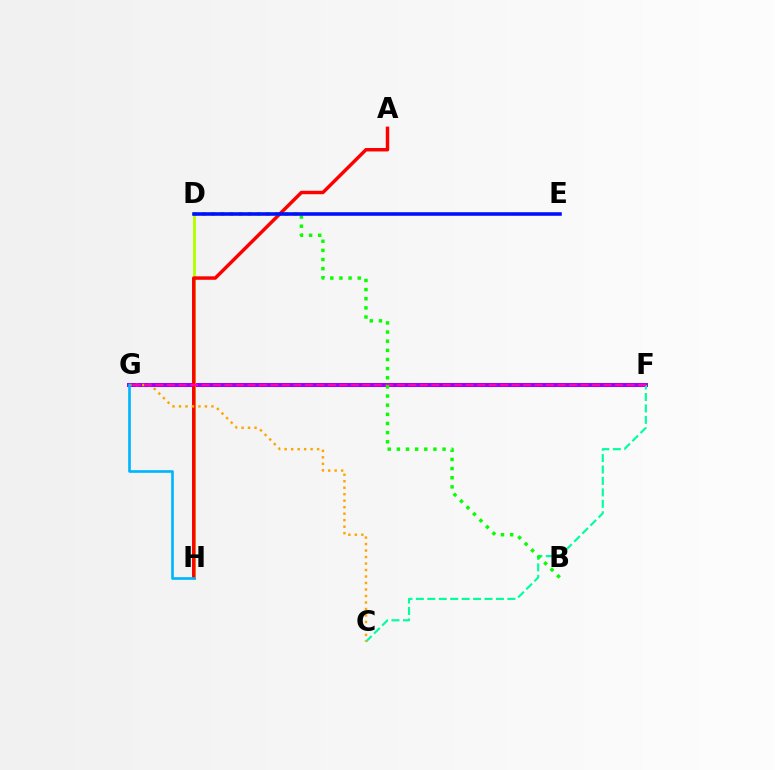{('F', 'G'): [{'color': '#9b00ff', 'line_style': 'solid', 'thickness': 2.86}, {'color': '#ff00bd', 'line_style': 'dashed', 'thickness': 1.56}], ('C', 'F'): [{'color': '#00ff9d', 'line_style': 'dashed', 'thickness': 1.55}], ('D', 'H'): [{'color': '#b3ff00', 'line_style': 'solid', 'thickness': 2.08}], ('A', 'H'): [{'color': '#ff0000', 'line_style': 'solid', 'thickness': 2.49}], ('C', 'G'): [{'color': '#ffa500', 'line_style': 'dotted', 'thickness': 1.76}], ('B', 'D'): [{'color': '#08ff00', 'line_style': 'dotted', 'thickness': 2.48}], ('G', 'H'): [{'color': '#00b5ff', 'line_style': 'solid', 'thickness': 1.91}], ('D', 'E'): [{'color': '#0010ff', 'line_style': 'solid', 'thickness': 2.58}]}